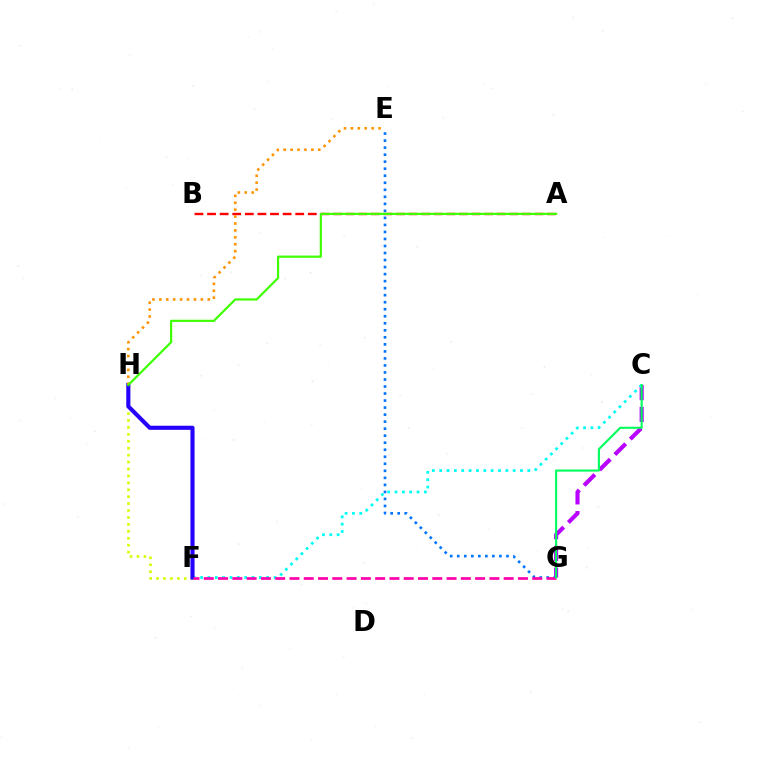{('A', 'B'): [{'color': '#ff0000', 'line_style': 'dashed', 'thickness': 1.71}], ('F', 'H'): [{'color': '#d1ff00', 'line_style': 'dotted', 'thickness': 1.88}, {'color': '#2500ff', 'line_style': 'solid', 'thickness': 2.96}], ('C', 'G'): [{'color': '#b900ff', 'line_style': 'dashed', 'thickness': 2.96}, {'color': '#00ff5c', 'line_style': 'solid', 'thickness': 1.52}], ('C', 'F'): [{'color': '#00fff6', 'line_style': 'dotted', 'thickness': 2.0}], ('E', 'G'): [{'color': '#0074ff', 'line_style': 'dotted', 'thickness': 1.91}], ('E', 'H'): [{'color': '#ff9400', 'line_style': 'dotted', 'thickness': 1.88}], ('F', 'G'): [{'color': '#ff00ac', 'line_style': 'dashed', 'thickness': 1.94}], ('A', 'H'): [{'color': '#3dff00', 'line_style': 'solid', 'thickness': 1.57}]}